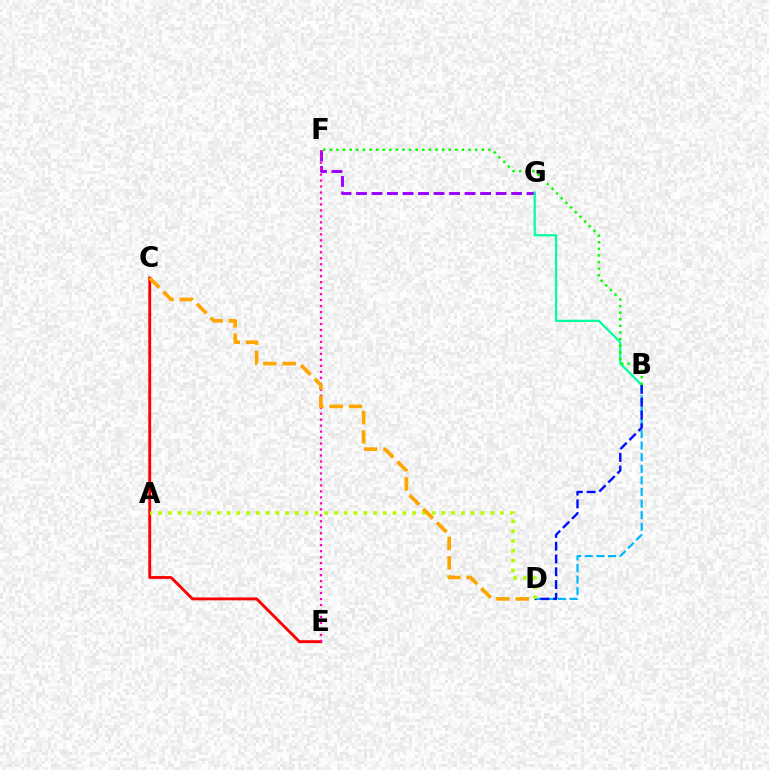{('B', 'D'): [{'color': '#00b5ff', 'line_style': 'dashed', 'thickness': 1.58}, {'color': '#0010ff', 'line_style': 'dashed', 'thickness': 1.74}], ('F', 'G'): [{'color': '#9b00ff', 'line_style': 'dashed', 'thickness': 2.11}], ('C', 'E'): [{'color': '#ff0000', 'line_style': 'solid', 'thickness': 2.07}], ('E', 'F'): [{'color': '#ff00bd', 'line_style': 'dotted', 'thickness': 1.62}], ('B', 'G'): [{'color': '#00ff9d', 'line_style': 'solid', 'thickness': 1.58}], ('B', 'F'): [{'color': '#08ff00', 'line_style': 'dotted', 'thickness': 1.79}], ('A', 'D'): [{'color': '#b3ff00', 'line_style': 'dotted', 'thickness': 2.65}], ('C', 'D'): [{'color': '#ffa500', 'line_style': 'dashed', 'thickness': 2.62}]}